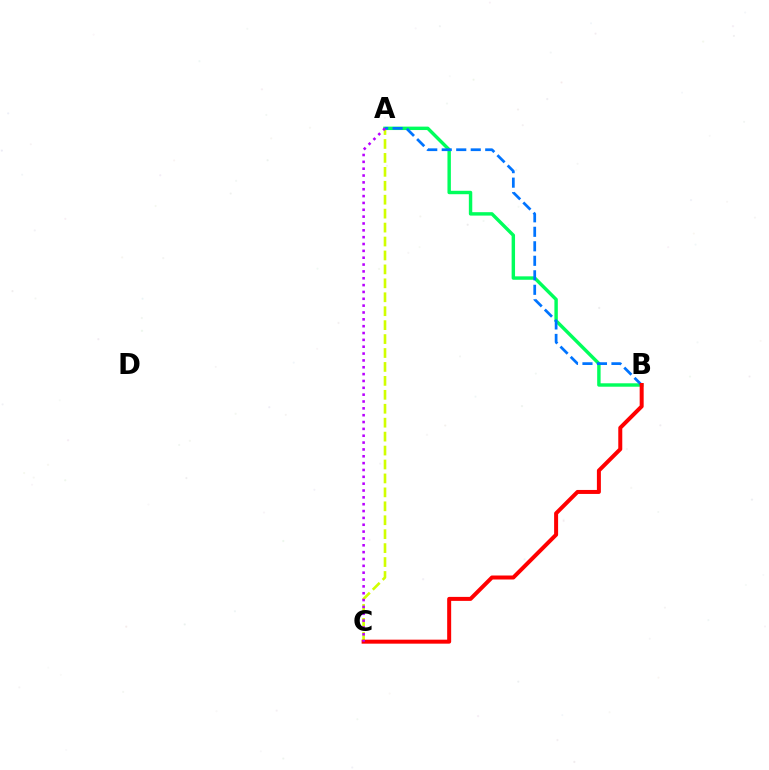{('A', 'B'): [{'color': '#00ff5c', 'line_style': 'solid', 'thickness': 2.46}, {'color': '#0074ff', 'line_style': 'dashed', 'thickness': 1.97}], ('A', 'C'): [{'color': '#d1ff00', 'line_style': 'dashed', 'thickness': 1.89}, {'color': '#b900ff', 'line_style': 'dotted', 'thickness': 1.86}], ('B', 'C'): [{'color': '#ff0000', 'line_style': 'solid', 'thickness': 2.87}]}